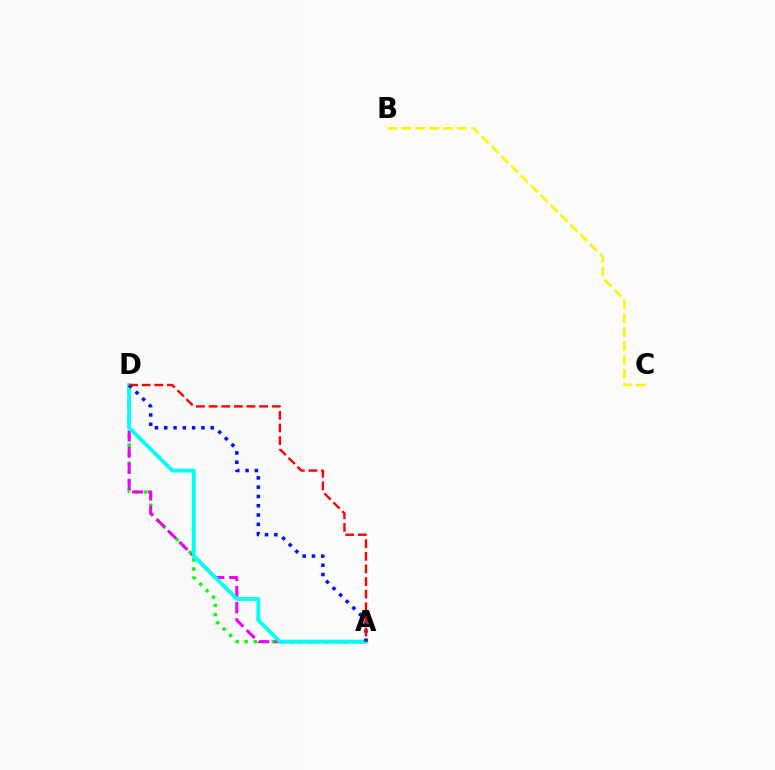{('A', 'D'): [{'color': '#08ff00', 'line_style': 'dotted', 'thickness': 2.47}, {'color': '#ee00ff', 'line_style': 'dashed', 'thickness': 2.19}, {'color': '#00fff6', 'line_style': 'solid', 'thickness': 2.78}, {'color': '#0010ff', 'line_style': 'dotted', 'thickness': 2.52}, {'color': '#ff0000', 'line_style': 'dashed', 'thickness': 1.71}], ('B', 'C'): [{'color': '#fcf500', 'line_style': 'dashed', 'thickness': 1.89}]}